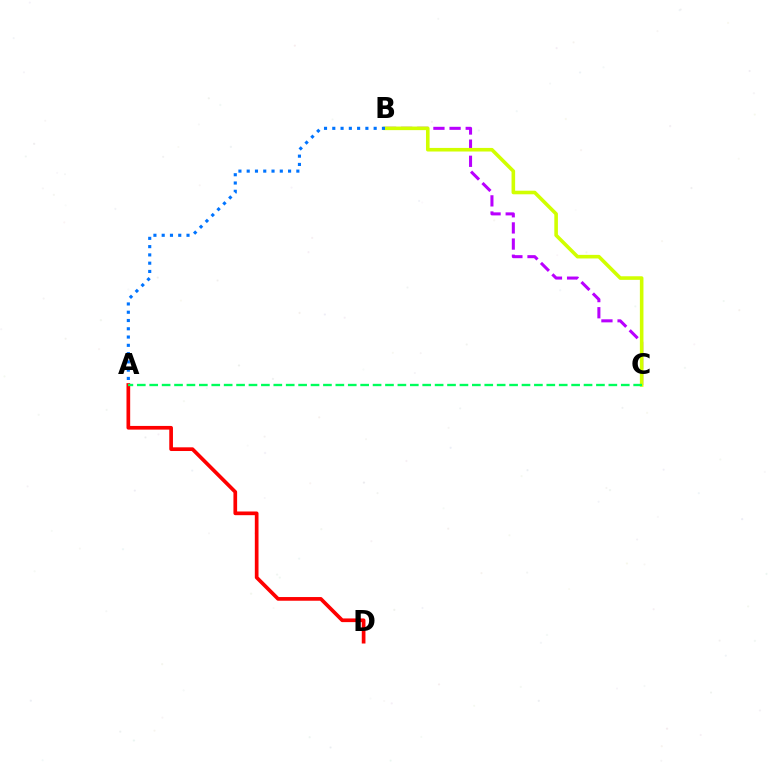{('B', 'C'): [{'color': '#b900ff', 'line_style': 'dashed', 'thickness': 2.19}, {'color': '#d1ff00', 'line_style': 'solid', 'thickness': 2.58}], ('A', 'D'): [{'color': '#ff0000', 'line_style': 'solid', 'thickness': 2.66}], ('A', 'B'): [{'color': '#0074ff', 'line_style': 'dotted', 'thickness': 2.25}], ('A', 'C'): [{'color': '#00ff5c', 'line_style': 'dashed', 'thickness': 1.69}]}